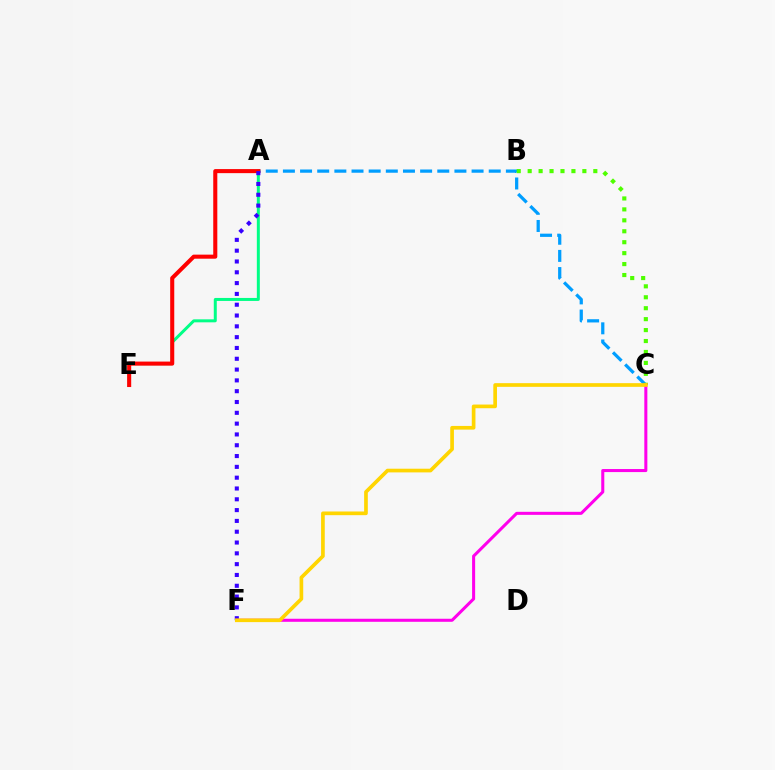{('A', 'C'): [{'color': '#009eff', 'line_style': 'dashed', 'thickness': 2.33}], ('A', 'E'): [{'color': '#00ff86', 'line_style': 'solid', 'thickness': 2.15}, {'color': '#ff0000', 'line_style': 'solid', 'thickness': 2.92}], ('B', 'C'): [{'color': '#4fff00', 'line_style': 'dotted', 'thickness': 2.97}], ('A', 'F'): [{'color': '#3700ff', 'line_style': 'dotted', 'thickness': 2.94}], ('C', 'F'): [{'color': '#ff00ed', 'line_style': 'solid', 'thickness': 2.19}, {'color': '#ffd500', 'line_style': 'solid', 'thickness': 2.65}]}